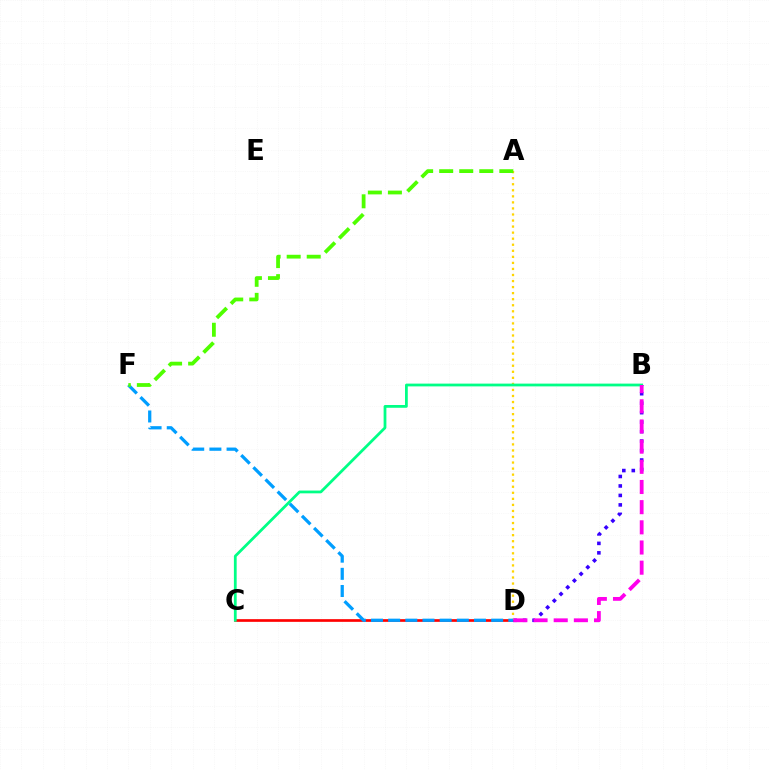{('C', 'D'): [{'color': '#ff0000', 'line_style': 'solid', 'thickness': 1.93}], ('B', 'D'): [{'color': '#3700ff', 'line_style': 'dotted', 'thickness': 2.57}, {'color': '#ff00ed', 'line_style': 'dashed', 'thickness': 2.74}], ('A', 'D'): [{'color': '#ffd500', 'line_style': 'dotted', 'thickness': 1.64}], ('B', 'C'): [{'color': '#00ff86', 'line_style': 'solid', 'thickness': 1.99}], ('D', 'F'): [{'color': '#009eff', 'line_style': 'dashed', 'thickness': 2.33}], ('A', 'F'): [{'color': '#4fff00', 'line_style': 'dashed', 'thickness': 2.72}]}